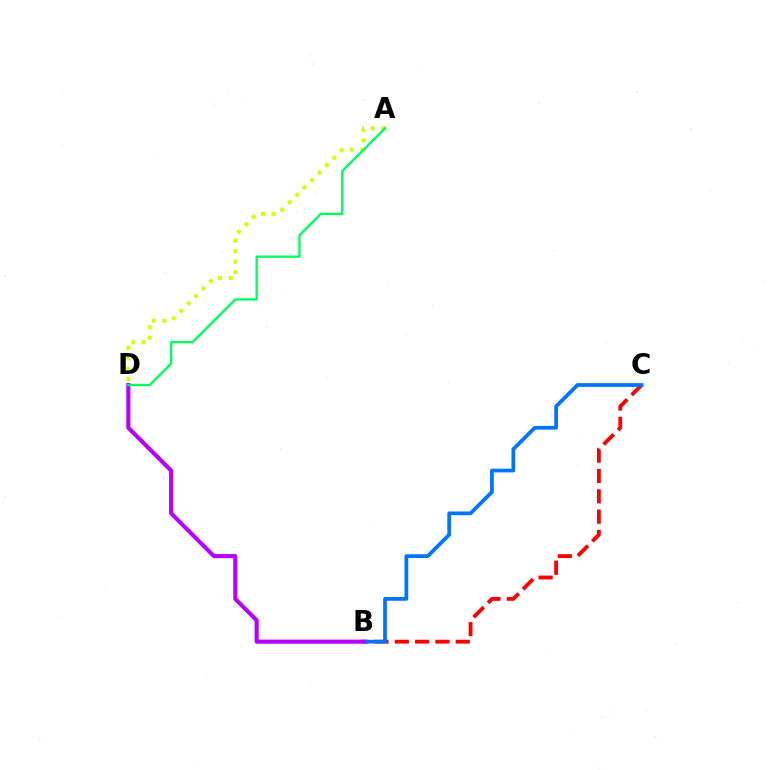{('A', 'D'): [{'color': '#d1ff00', 'line_style': 'dotted', 'thickness': 2.85}, {'color': '#00ff5c', 'line_style': 'solid', 'thickness': 1.68}], ('B', 'C'): [{'color': '#ff0000', 'line_style': 'dashed', 'thickness': 2.76}, {'color': '#0074ff', 'line_style': 'solid', 'thickness': 2.69}], ('B', 'D'): [{'color': '#b900ff', 'line_style': 'solid', 'thickness': 2.95}]}